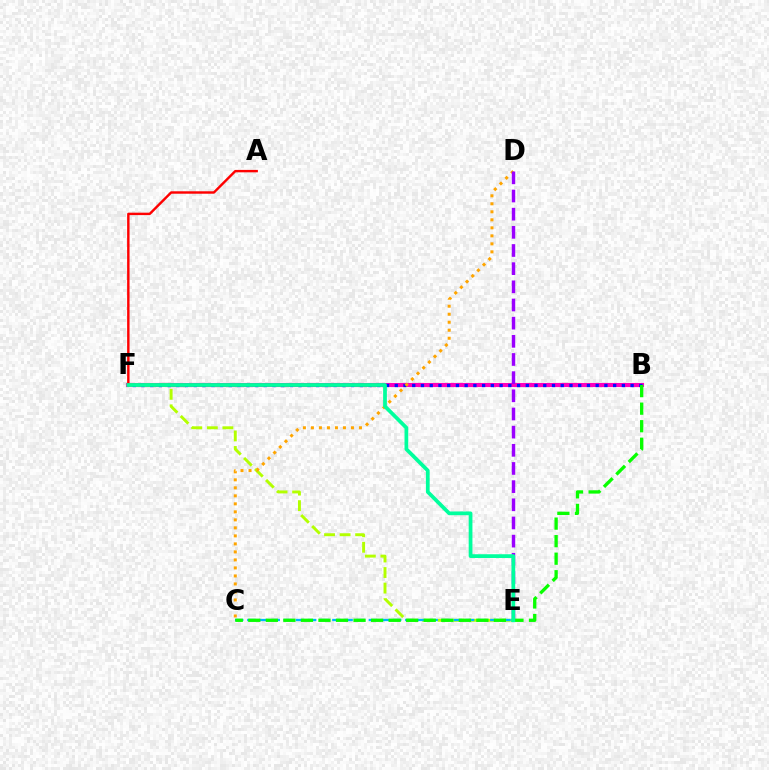{('B', 'F'): [{'color': '#ff00bd', 'line_style': 'solid', 'thickness': 2.96}, {'color': '#0010ff', 'line_style': 'dotted', 'thickness': 2.37}], ('E', 'F'): [{'color': '#b3ff00', 'line_style': 'dashed', 'thickness': 2.11}, {'color': '#00ff9d', 'line_style': 'solid', 'thickness': 2.7}], ('C', 'D'): [{'color': '#ffa500', 'line_style': 'dotted', 'thickness': 2.18}], ('D', 'E'): [{'color': '#9b00ff', 'line_style': 'dashed', 'thickness': 2.47}], ('C', 'E'): [{'color': '#00b5ff', 'line_style': 'dashed', 'thickness': 1.65}], ('B', 'C'): [{'color': '#08ff00', 'line_style': 'dashed', 'thickness': 2.38}], ('A', 'F'): [{'color': '#ff0000', 'line_style': 'solid', 'thickness': 1.74}]}